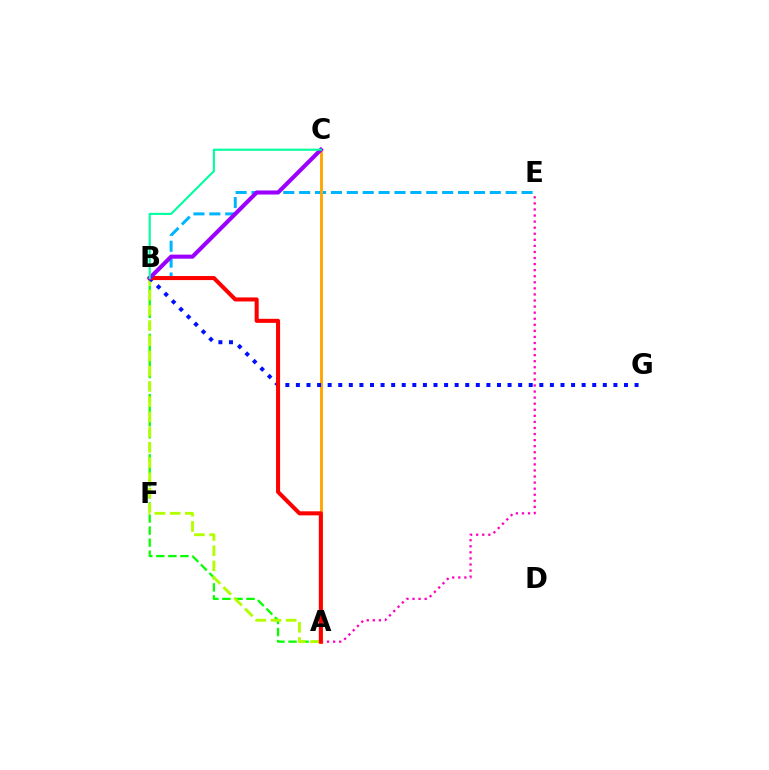{('A', 'E'): [{'color': '#ff00bd', 'line_style': 'dotted', 'thickness': 1.65}], ('A', 'B'): [{'color': '#08ff00', 'line_style': 'dashed', 'thickness': 1.64}, {'color': '#b3ff00', 'line_style': 'dashed', 'thickness': 2.07}, {'color': '#ff0000', 'line_style': 'solid', 'thickness': 2.92}], ('B', 'E'): [{'color': '#00b5ff', 'line_style': 'dashed', 'thickness': 2.16}], ('A', 'C'): [{'color': '#ffa500', 'line_style': 'solid', 'thickness': 2.06}], ('B', 'G'): [{'color': '#0010ff', 'line_style': 'dotted', 'thickness': 2.88}], ('B', 'C'): [{'color': '#9b00ff', 'line_style': 'solid', 'thickness': 2.94}, {'color': '#00ff9d', 'line_style': 'solid', 'thickness': 1.51}]}